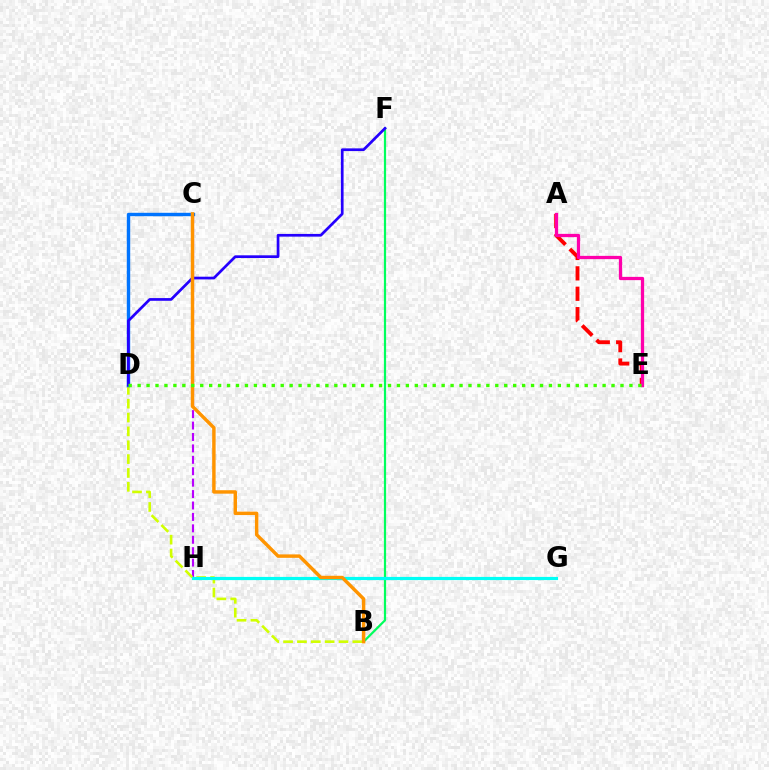{('B', 'F'): [{'color': '#00ff5c', 'line_style': 'solid', 'thickness': 1.59}], ('C', 'H'): [{'color': '#b900ff', 'line_style': 'dashed', 'thickness': 1.55}], ('B', 'D'): [{'color': '#d1ff00', 'line_style': 'dashed', 'thickness': 1.88}], ('C', 'D'): [{'color': '#0074ff', 'line_style': 'solid', 'thickness': 2.45}], ('D', 'F'): [{'color': '#2500ff', 'line_style': 'solid', 'thickness': 1.95}], ('G', 'H'): [{'color': '#00fff6', 'line_style': 'solid', 'thickness': 2.29}], ('A', 'E'): [{'color': '#ff0000', 'line_style': 'dashed', 'thickness': 2.77}, {'color': '#ff00ac', 'line_style': 'solid', 'thickness': 2.35}], ('B', 'C'): [{'color': '#ff9400', 'line_style': 'solid', 'thickness': 2.48}], ('D', 'E'): [{'color': '#3dff00', 'line_style': 'dotted', 'thickness': 2.43}]}